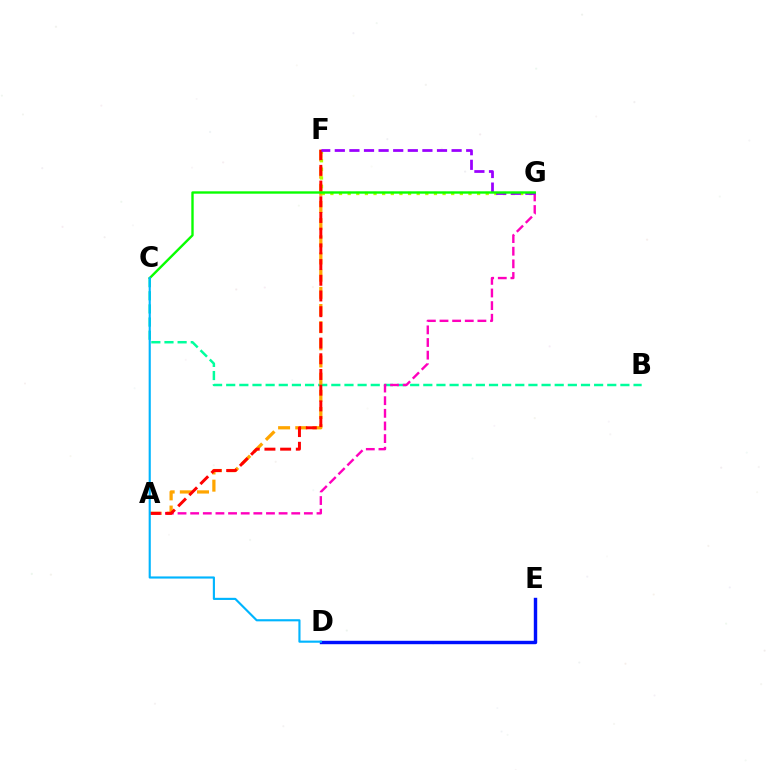{('B', 'C'): [{'color': '#00ff9d', 'line_style': 'dashed', 'thickness': 1.79}], ('A', 'F'): [{'color': '#ffa500', 'line_style': 'dashed', 'thickness': 2.33}, {'color': '#ff0000', 'line_style': 'dashed', 'thickness': 2.13}], ('D', 'E'): [{'color': '#0010ff', 'line_style': 'solid', 'thickness': 2.46}], ('A', 'G'): [{'color': '#ff00bd', 'line_style': 'dashed', 'thickness': 1.72}], ('F', 'G'): [{'color': '#b3ff00', 'line_style': 'dotted', 'thickness': 2.34}, {'color': '#9b00ff', 'line_style': 'dashed', 'thickness': 1.98}], ('C', 'G'): [{'color': '#08ff00', 'line_style': 'solid', 'thickness': 1.72}], ('C', 'D'): [{'color': '#00b5ff', 'line_style': 'solid', 'thickness': 1.54}]}